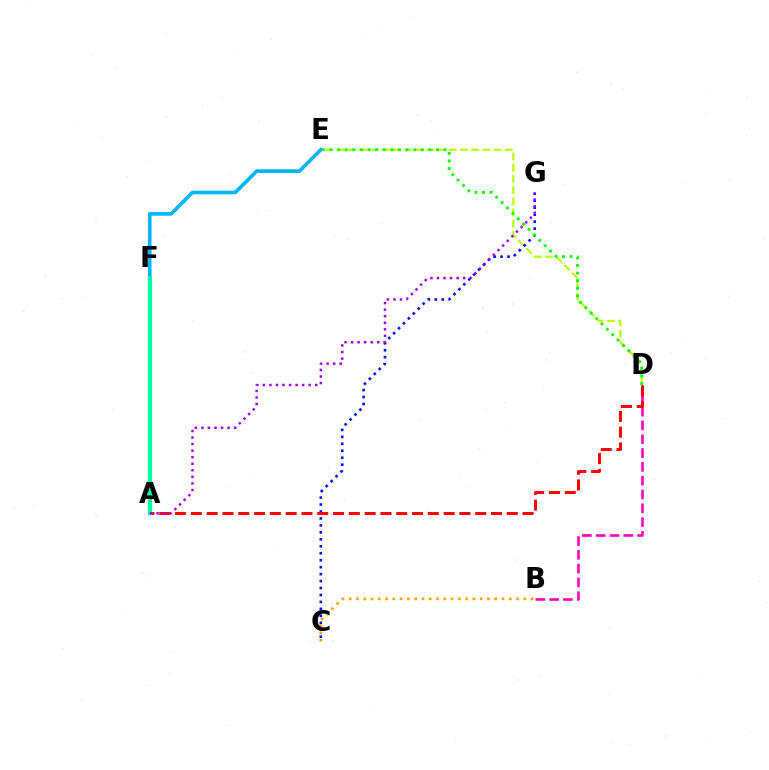{('B', 'D'): [{'color': '#ff00bd', 'line_style': 'dashed', 'thickness': 1.88}], ('D', 'E'): [{'color': '#b3ff00', 'line_style': 'dashed', 'thickness': 1.52}, {'color': '#08ff00', 'line_style': 'dotted', 'thickness': 2.07}], ('C', 'G'): [{'color': '#0010ff', 'line_style': 'dotted', 'thickness': 1.89}], ('B', 'C'): [{'color': '#ffa500', 'line_style': 'dotted', 'thickness': 1.98}], ('A', 'E'): [{'color': '#00b5ff', 'line_style': 'solid', 'thickness': 2.63}], ('A', 'D'): [{'color': '#ff0000', 'line_style': 'dashed', 'thickness': 2.15}], ('A', 'F'): [{'color': '#00ff9d', 'line_style': 'solid', 'thickness': 2.98}], ('A', 'G'): [{'color': '#9b00ff', 'line_style': 'dotted', 'thickness': 1.78}]}